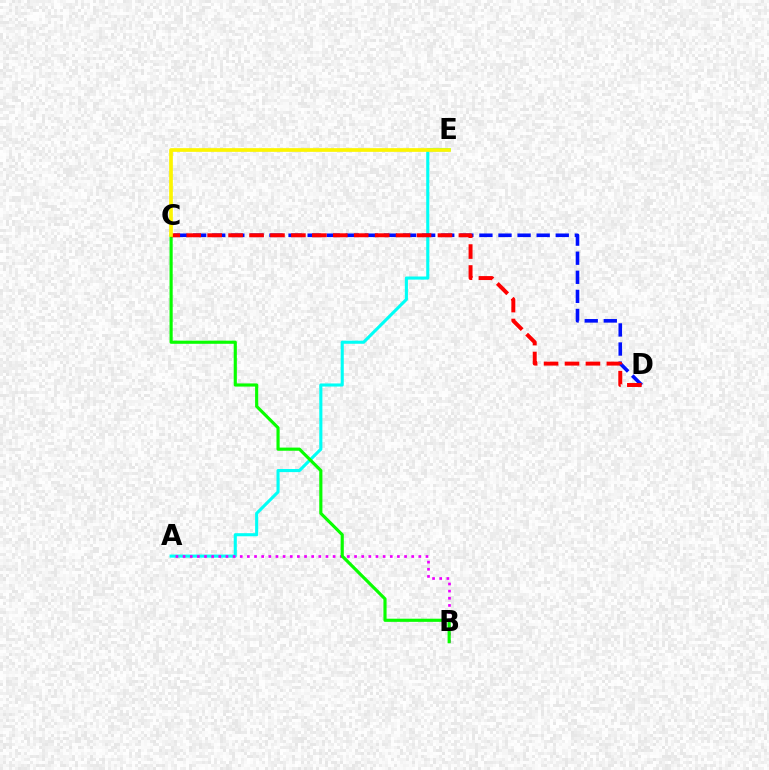{('A', 'E'): [{'color': '#00fff6', 'line_style': 'solid', 'thickness': 2.23}], ('A', 'B'): [{'color': '#ee00ff', 'line_style': 'dotted', 'thickness': 1.94}], ('B', 'C'): [{'color': '#08ff00', 'line_style': 'solid', 'thickness': 2.27}], ('C', 'D'): [{'color': '#0010ff', 'line_style': 'dashed', 'thickness': 2.59}, {'color': '#ff0000', 'line_style': 'dashed', 'thickness': 2.84}], ('C', 'E'): [{'color': '#fcf500', 'line_style': 'solid', 'thickness': 2.66}]}